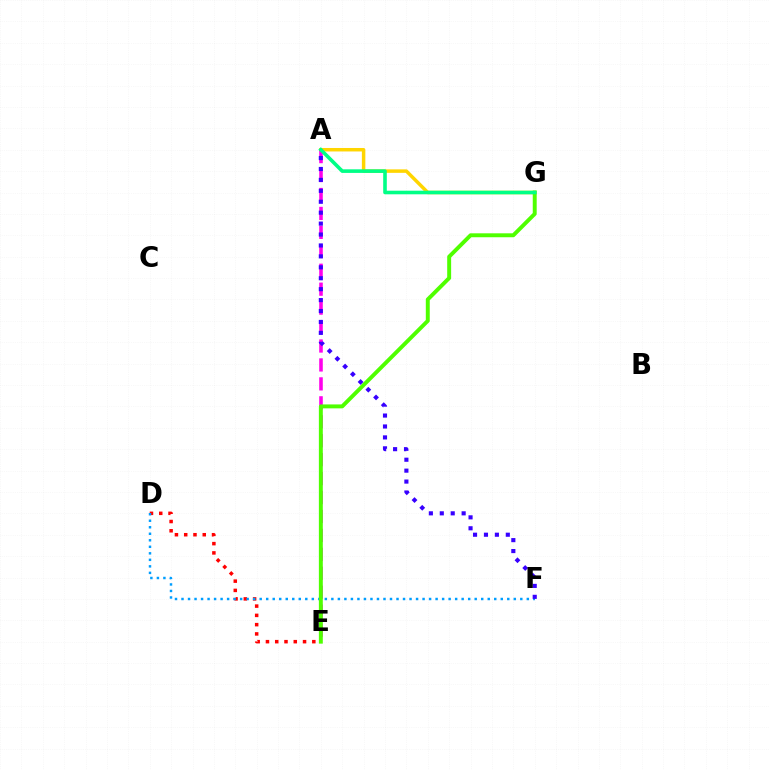{('A', 'G'): [{'color': '#ffd500', 'line_style': 'solid', 'thickness': 2.5}, {'color': '#00ff86', 'line_style': 'solid', 'thickness': 2.6}], ('D', 'E'): [{'color': '#ff0000', 'line_style': 'dotted', 'thickness': 2.52}], ('D', 'F'): [{'color': '#009eff', 'line_style': 'dotted', 'thickness': 1.77}], ('A', 'E'): [{'color': '#ff00ed', 'line_style': 'dashed', 'thickness': 2.57}], ('E', 'G'): [{'color': '#4fff00', 'line_style': 'solid', 'thickness': 2.83}], ('A', 'F'): [{'color': '#3700ff', 'line_style': 'dotted', 'thickness': 2.97}]}